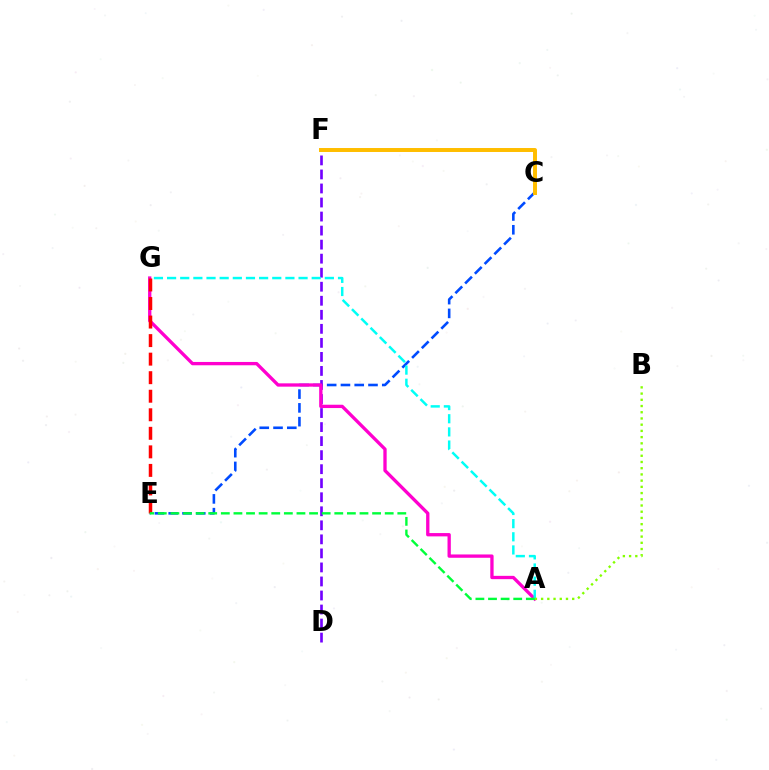{('C', 'E'): [{'color': '#004bff', 'line_style': 'dashed', 'thickness': 1.87}], ('D', 'F'): [{'color': '#7200ff', 'line_style': 'dashed', 'thickness': 1.91}], ('A', 'G'): [{'color': '#ff00cf', 'line_style': 'solid', 'thickness': 2.39}, {'color': '#00fff6', 'line_style': 'dashed', 'thickness': 1.79}], ('A', 'B'): [{'color': '#84ff00', 'line_style': 'dotted', 'thickness': 1.69}], ('E', 'G'): [{'color': '#ff0000', 'line_style': 'dashed', 'thickness': 2.52}], ('A', 'E'): [{'color': '#00ff39', 'line_style': 'dashed', 'thickness': 1.71}], ('C', 'F'): [{'color': '#ffbd00', 'line_style': 'solid', 'thickness': 2.86}]}